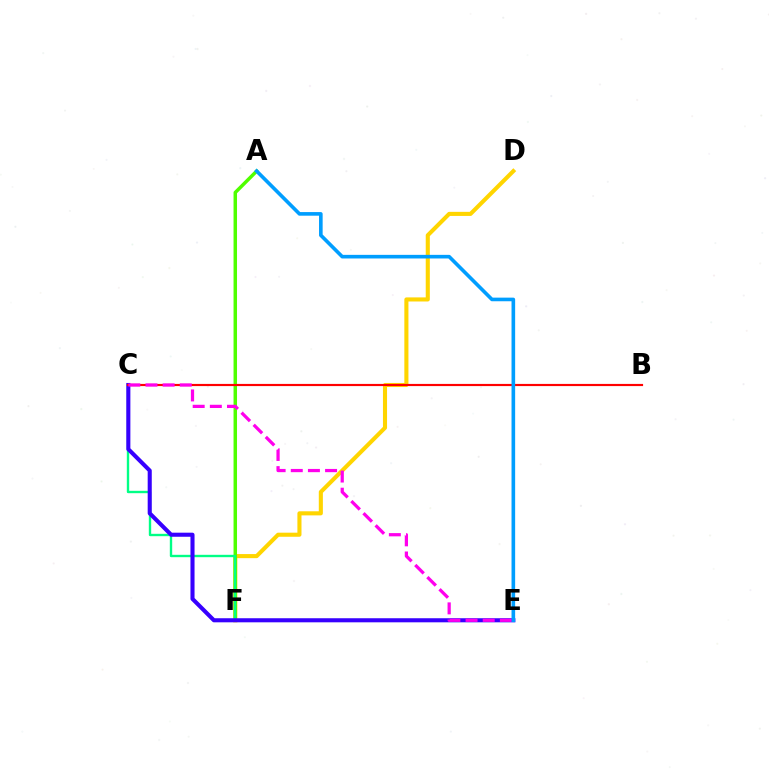{('D', 'F'): [{'color': '#ffd500', 'line_style': 'solid', 'thickness': 2.94}], ('A', 'F'): [{'color': '#4fff00', 'line_style': 'solid', 'thickness': 2.51}], ('C', 'F'): [{'color': '#00ff86', 'line_style': 'solid', 'thickness': 1.71}], ('C', 'E'): [{'color': '#3700ff', 'line_style': 'solid', 'thickness': 2.94}, {'color': '#ff00ed', 'line_style': 'dashed', 'thickness': 2.33}], ('B', 'C'): [{'color': '#ff0000', 'line_style': 'solid', 'thickness': 1.57}], ('A', 'E'): [{'color': '#009eff', 'line_style': 'solid', 'thickness': 2.61}]}